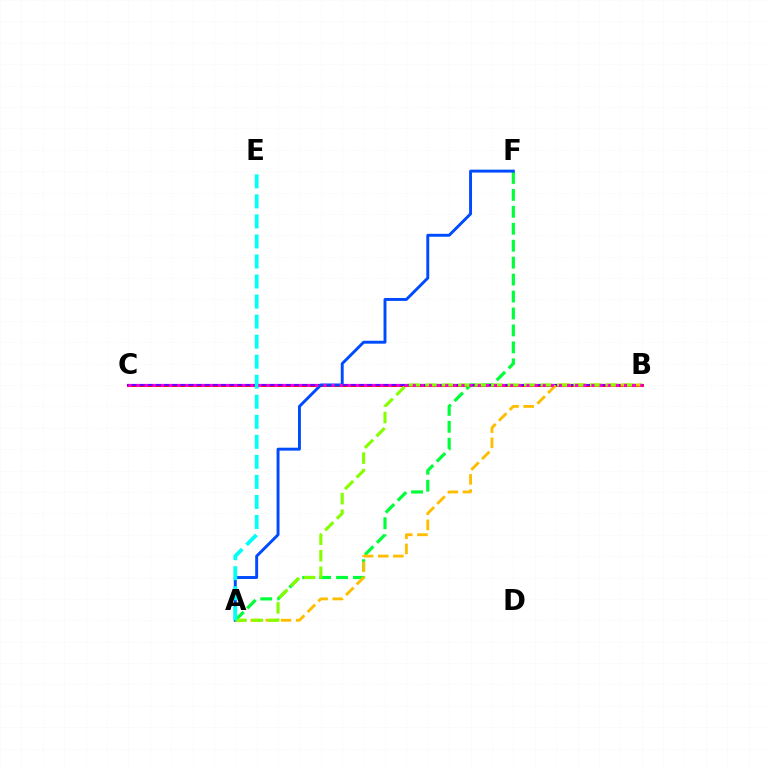{('B', 'C'): [{'color': '#ff0000', 'line_style': 'solid', 'thickness': 2.09}, {'color': '#7200ff', 'line_style': 'solid', 'thickness': 1.57}, {'color': '#ff00cf', 'line_style': 'dotted', 'thickness': 2.21}], ('A', 'F'): [{'color': '#00ff39', 'line_style': 'dashed', 'thickness': 2.3}, {'color': '#004bff', 'line_style': 'solid', 'thickness': 2.11}], ('A', 'B'): [{'color': '#ffbd00', 'line_style': 'dashed', 'thickness': 2.06}, {'color': '#84ff00', 'line_style': 'dashed', 'thickness': 2.24}], ('A', 'E'): [{'color': '#00fff6', 'line_style': 'dashed', 'thickness': 2.72}]}